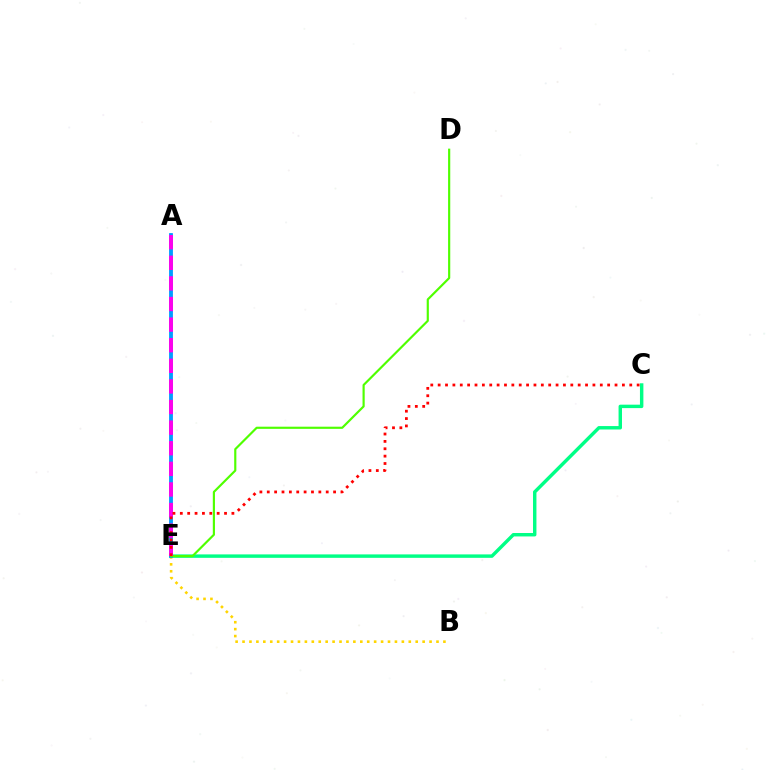{('B', 'E'): [{'color': '#ffd500', 'line_style': 'dotted', 'thickness': 1.88}], ('A', 'E'): [{'color': '#3700ff', 'line_style': 'solid', 'thickness': 1.79}, {'color': '#009eff', 'line_style': 'solid', 'thickness': 2.71}, {'color': '#ff00ed', 'line_style': 'dashed', 'thickness': 2.8}], ('C', 'E'): [{'color': '#00ff86', 'line_style': 'solid', 'thickness': 2.47}, {'color': '#ff0000', 'line_style': 'dotted', 'thickness': 2.0}], ('D', 'E'): [{'color': '#4fff00', 'line_style': 'solid', 'thickness': 1.56}]}